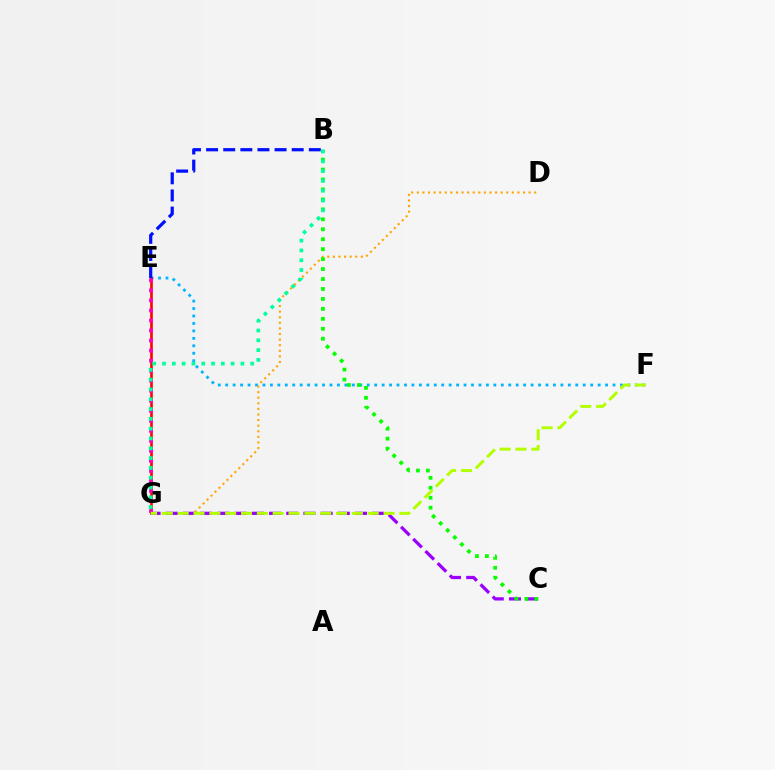{('E', 'F'): [{'color': '#00b5ff', 'line_style': 'dotted', 'thickness': 2.02}], ('D', 'G'): [{'color': '#ffa500', 'line_style': 'dotted', 'thickness': 1.52}], ('E', 'G'): [{'color': '#ff0000', 'line_style': 'solid', 'thickness': 1.89}, {'color': '#ff00bd', 'line_style': 'dotted', 'thickness': 2.73}], ('C', 'G'): [{'color': '#9b00ff', 'line_style': 'dashed', 'thickness': 2.34}], ('B', 'C'): [{'color': '#08ff00', 'line_style': 'dotted', 'thickness': 2.7}], ('B', 'E'): [{'color': '#0010ff', 'line_style': 'dashed', 'thickness': 2.33}], ('B', 'G'): [{'color': '#00ff9d', 'line_style': 'dotted', 'thickness': 2.66}], ('F', 'G'): [{'color': '#b3ff00', 'line_style': 'dashed', 'thickness': 2.15}]}